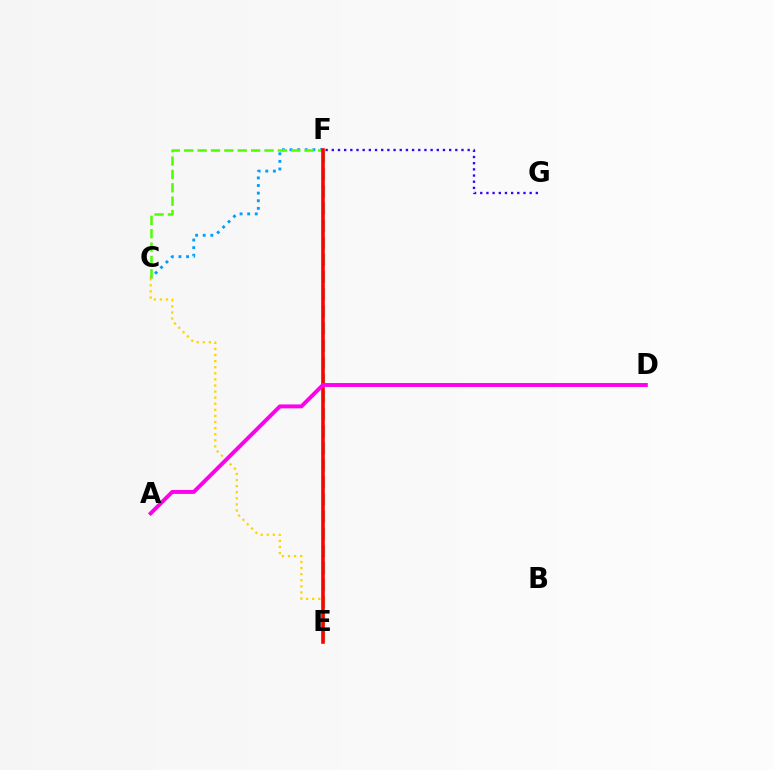{('C', 'F'): [{'color': '#009eff', 'line_style': 'dotted', 'thickness': 2.07}, {'color': '#4fff00', 'line_style': 'dashed', 'thickness': 1.82}], ('F', 'G'): [{'color': '#3700ff', 'line_style': 'dotted', 'thickness': 1.68}], ('E', 'F'): [{'color': '#00ff86', 'line_style': 'dashed', 'thickness': 2.33}, {'color': '#ff0000', 'line_style': 'solid', 'thickness': 2.59}], ('C', 'E'): [{'color': '#ffd500', 'line_style': 'dotted', 'thickness': 1.65}], ('A', 'D'): [{'color': '#ff00ed', 'line_style': 'solid', 'thickness': 2.83}]}